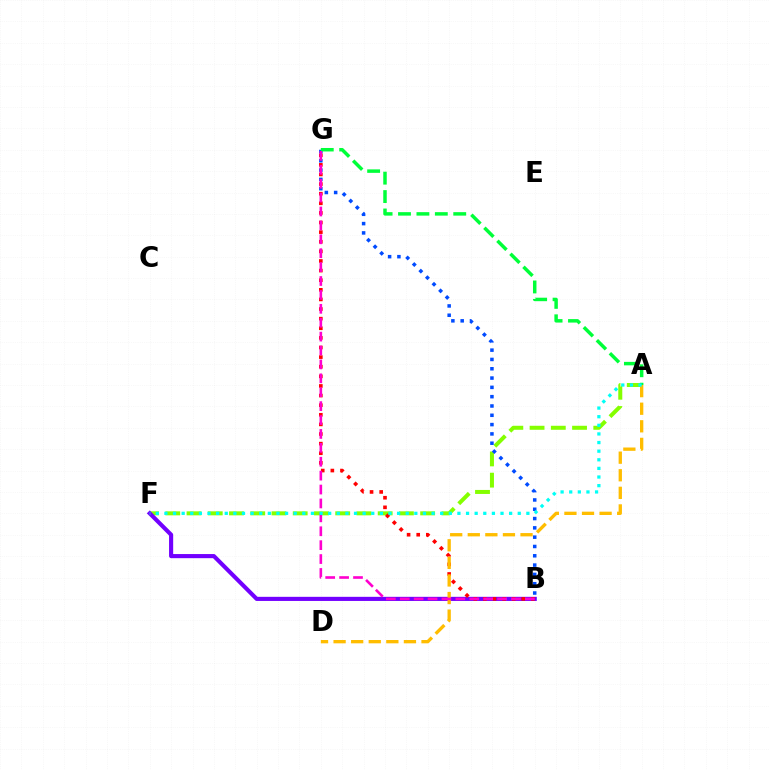{('A', 'F'): [{'color': '#84ff00', 'line_style': 'dashed', 'thickness': 2.89}, {'color': '#00fff6', 'line_style': 'dotted', 'thickness': 2.34}], ('B', 'F'): [{'color': '#7200ff', 'line_style': 'solid', 'thickness': 2.97}], ('B', 'G'): [{'color': '#ff0000', 'line_style': 'dotted', 'thickness': 2.61}, {'color': '#004bff', 'line_style': 'dotted', 'thickness': 2.53}, {'color': '#ff00cf', 'line_style': 'dashed', 'thickness': 1.89}], ('A', 'G'): [{'color': '#00ff39', 'line_style': 'dashed', 'thickness': 2.5}], ('A', 'D'): [{'color': '#ffbd00', 'line_style': 'dashed', 'thickness': 2.39}]}